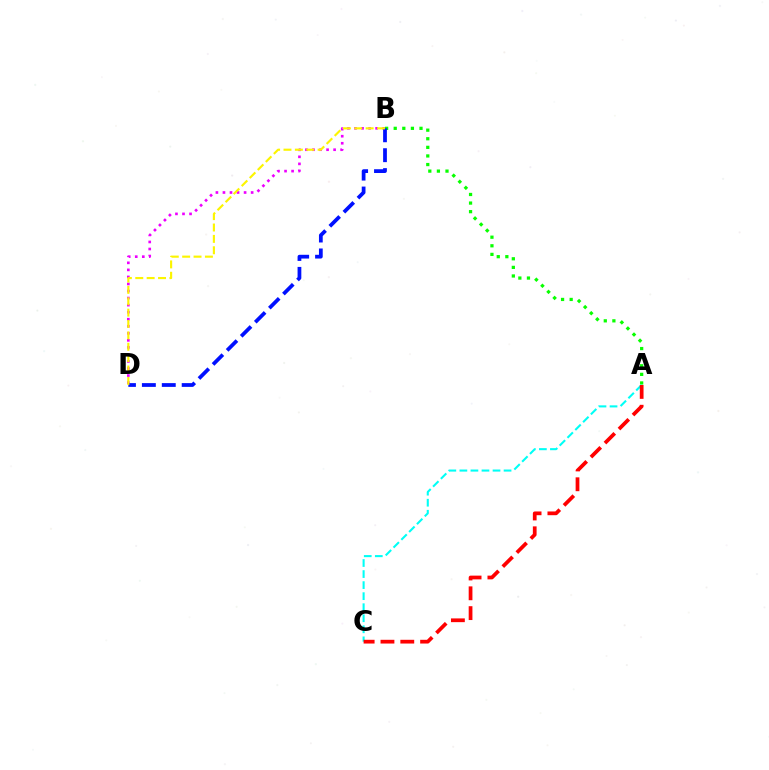{('A', 'B'): [{'color': '#08ff00', 'line_style': 'dotted', 'thickness': 2.34}], ('A', 'C'): [{'color': '#00fff6', 'line_style': 'dashed', 'thickness': 1.5}, {'color': '#ff0000', 'line_style': 'dashed', 'thickness': 2.69}], ('B', 'D'): [{'color': '#ee00ff', 'line_style': 'dotted', 'thickness': 1.91}, {'color': '#0010ff', 'line_style': 'dashed', 'thickness': 2.7}, {'color': '#fcf500', 'line_style': 'dashed', 'thickness': 1.55}]}